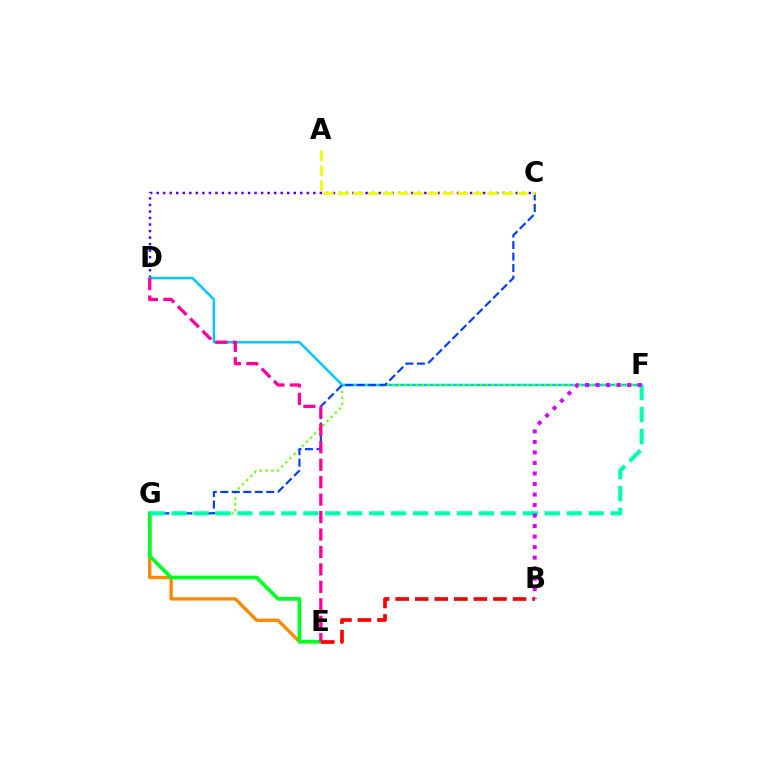{('C', 'D'): [{'color': '#4f00ff', 'line_style': 'dotted', 'thickness': 1.77}], ('D', 'F'): [{'color': '#00c7ff', 'line_style': 'solid', 'thickness': 1.81}], ('E', 'G'): [{'color': '#ff8800', 'line_style': 'solid', 'thickness': 2.41}, {'color': '#00ff27', 'line_style': 'solid', 'thickness': 2.69}], ('F', 'G'): [{'color': '#66ff00', 'line_style': 'dotted', 'thickness': 1.59}, {'color': '#00ffaf', 'line_style': 'dashed', 'thickness': 2.98}], ('B', 'E'): [{'color': '#ff0000', 'line_style': 'dashed', 'thickness': 2.66}], ('C', 'G'): [{'color': '#003fff', 'line_style': 'dashed', 'thickness': 1.56}], ('A', 'C'): [{'color': '#eeff00', 'line_style': 'dashed', 'thickness': 2.03}], ('D', 'E'): [{'color': '#ff00a0', 'line_style': 'dashed', 'thickness': 2.37}], ('B', 'F'): [{'color': '#d600ff', 'line_style': 'dotted', 'thickness': 2.86}]}